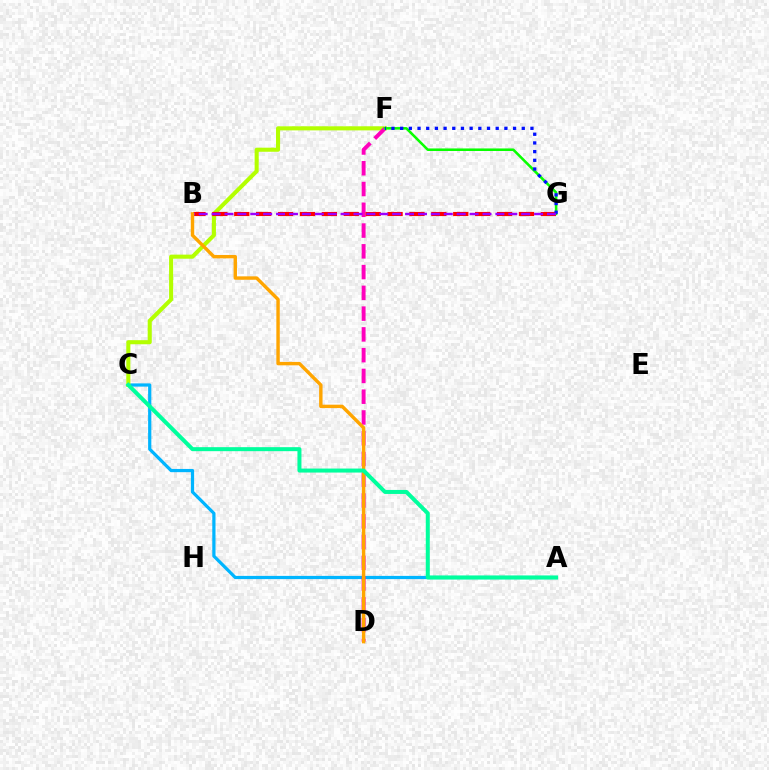{('A', 'C'): [{'color': '#00b5ff', 'line_style': 'solid', 'thickness': 2.32}, {'color': '#00ff9d', 'line_style': 'solid', 'thickness': 2.88}], ('C', 'F'): [{'color': '#b3ff00', 'line_style': 'solid', 'thickness': 2.94}], ('D', 'F'): [{'color': '#ff00bd', 'line_style': 'dashed', 'thickness': 2.82}], ('B', 'G'): [{'color': '#ff0000', 'line_style': 'dashed', 'thickness': 2.97}, {'color': '#9b00ff', 'line_style': 'dashed', 'thickness': 1.75}], ('F', 'G'): [{'color': '#08ff00', 'line_style': 'solid', 'thickness': 1.84}, {'color': '#0010ff', 'line_style': 'dotted', 'thickness': 2.36}], ('B', 'D'): [{'color': '#ffa500', 'line_style': 'solid', 'thickness': 2.46}]}